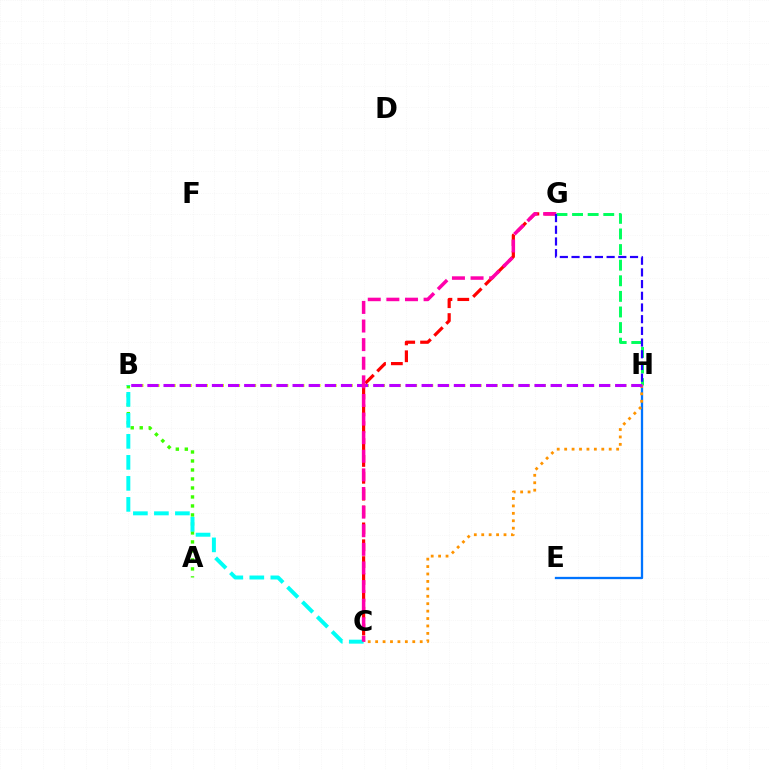{('E', 'H'): [{'color': '#0074ff', 'line_style': 'solid', 'thickness': 1.66}], ('G', 'H'): [{'color': '#00ff5c', 'line_style': 'dashed', 'thickness': 2.12}, {'color': '#2500ff', 'line_style': 'dashed', 'thickness': 1.59}], ('A', 'B'): [{'color': '#3dff00', 'line_style': 'dotted', 'thickness': 2.44}], ('B', 'H'): [{'color': '#d1ff00', 'line_style': 'dotted', 'thickness': 2.19}, {'color': '#b900ff', 'line_style': 'dashed', 'thickness': 2.19}], ('C', 'G'): [{'color': '#ff0000', 'line_style': 'dashed', 'thickness': 2.29}, {'color': '#ff00ac', 'line_style': 'dashed', 'thickness': 2.53}], ('C', 'H'): [{'color': '#ff9400', 'line_style': 'dotted', 'thickness': 2.02}], ('B', 'C'): [{'color': '#00fff6', 'line_style': 'dashed', 'thickness': 2.85}]}